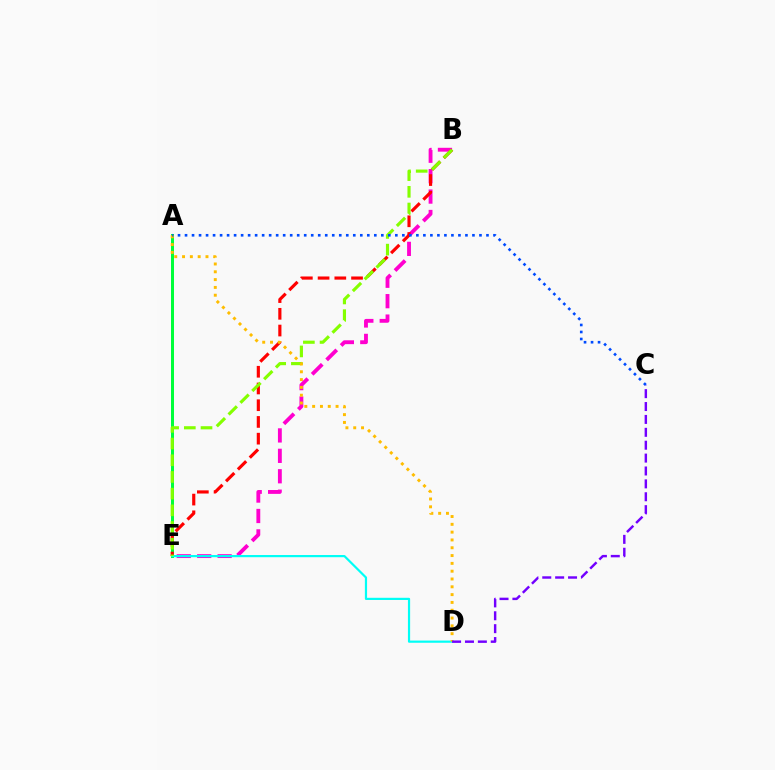{('B', 'E'): [{'color': '#ff00cf', 'line_style': 'dashed', 'thickness': 2.77}, {'color': '#ff0000', 'line_style': 'dashed', 'thickness': 2.27}, {'color': '#84ff00', 'line_style': 'dashed', 'thickness': 2.27}], ('A', 'E'): [{'color': '#00ff39', 'line_style': 'solid', 'thickness': 2.16}], ('D', 'E'): [{'color': '#00fff6', 'line_style': 'solid', 'thickness': 1.58}], ('A', 'D'): [{'color': '#ffbd00', 'line_style': 'dotted', 'thickness': 2.12}], ('A', 'C'): [{'color': '#004bff', 'line_style': 'dotted', 'thickness': 1.9}], ('C', 'D'): [{'color': '#7200ff', 'line_style': 'dashed', 'thickness': 1.75}]}